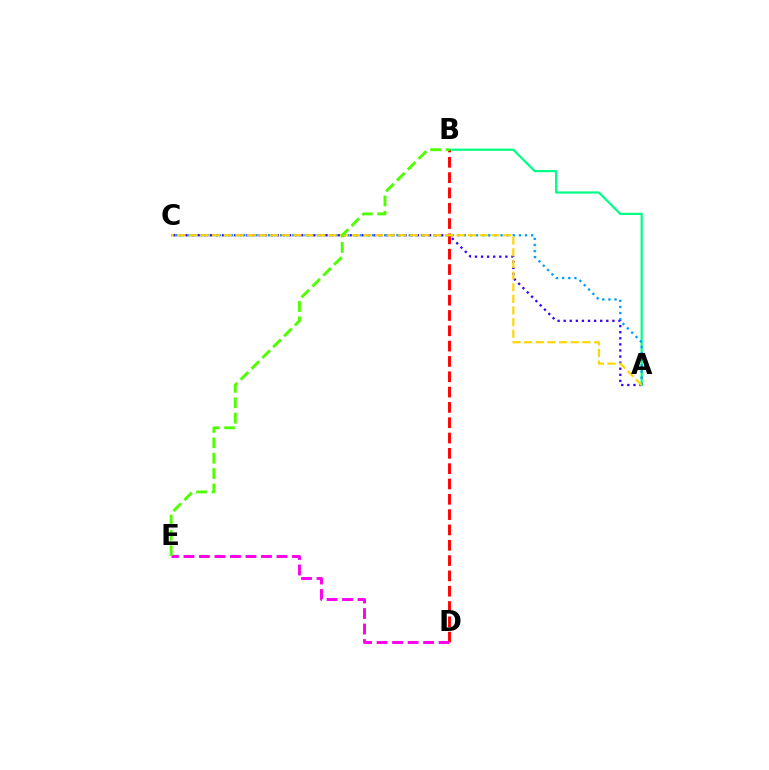{('A', 'C'): [{'color': '#3700ff', 'line_style': 'dotted', 'thickness': 1.65}, {'color': '#009eff', 'line_style': 'dotted', 'thickness': 1.66}, {'color': '#ffd500', 'line_style': 'dashed', 'thickness': 1.58}], ('A', 'B'): [{'color': '#00ff86', 'line_style': 'solid', 'thickness': 1.59}], ('B', 'D'): [{'color': '#ff0000', 'line_style': 'dashed', 'thickness': 2.08}], ('D', 'E'): [{'color': '#ff00ed', 'line_style': 'dashed', 'thickness': 2.11}], ('B', 'E'): [{'color': '#4fff00', 'line_style': 'dashed', 'thickness': 2.09}]}